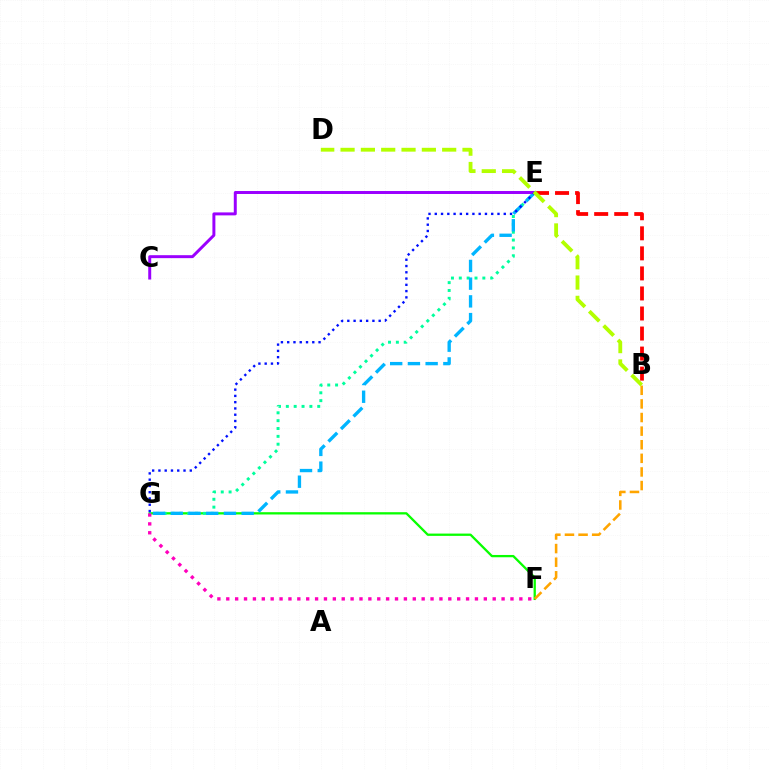{('F', 'G'): [{'color': '#08ff00', 'line_style': 'solid', 'thickness': 1.65}, {'color': '#ff00bd', 'line_style': 'dotted', 'thickness': 2.41}], ('B', 'F'): [{'color': '#ffa500', 'line_style': 'dashed', 'thickness': 1.85}], ('E', 'G'): [{'color': '#00ff9d', 'line_style': 'dotted', 'thickness': 2.13}, {'color': '#00b5ff', 'line_style': 'dashed', 'thickness': 2.41}, {'color': '#0010ff', 'line_style': 'dotted', 'thickness': 1.7}], ('B', 'E'): [{'color': '#ff0000', 'line_style': 'dashed', 'thickness': 2.72}], ('C', 'E'): [{'color': '#9b00ff', 'line_style': 'solid', 'thickness': 2.14}], ('B', 'D'): [{'color': '#b3ff00', 'line_style': 'dashed', 'thickness': 2.76}]}